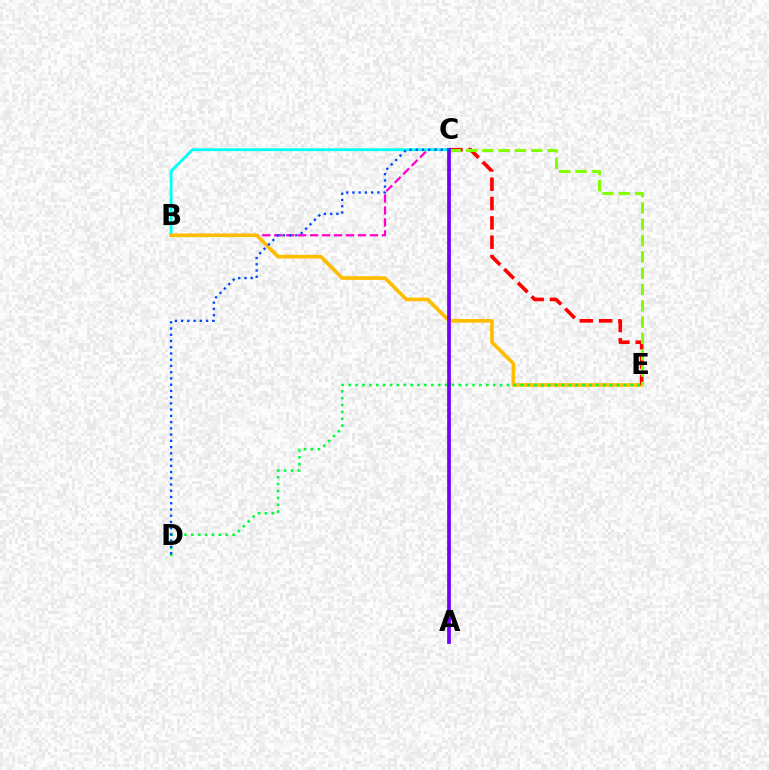{('B', 'C'): [{'color': '#ff00cf', 'line_style': 'dashed', 'thickness': 1.62}, {'color': '#00fff6', 'line_style': 'solid', 'thickness': 2.02}], ('B', 'E'): [{'color': '#ffbd00', 'line_style': 'solid', 'thickness': 2.63}], ('C', 'E'): [{'color': '#ff0000', 'line_style': 'dashed', 'thickness': 2.63}, {'color': '#84ff00', 'line_style': 'dashed', 'thickness': 2.22}], ('D', 'E'): [{'color': '#00ff39', 'line_style': 'dotted', 'thickness': 1.87}], ('A', 'C'): [{'color': '#7200ff', 'line_style': 'solid', 'thickness': 2.69}], ('C', 'D'): [{'color': '#004bff', 'line_style': 'dotted', 'thickness': 1.7}]}